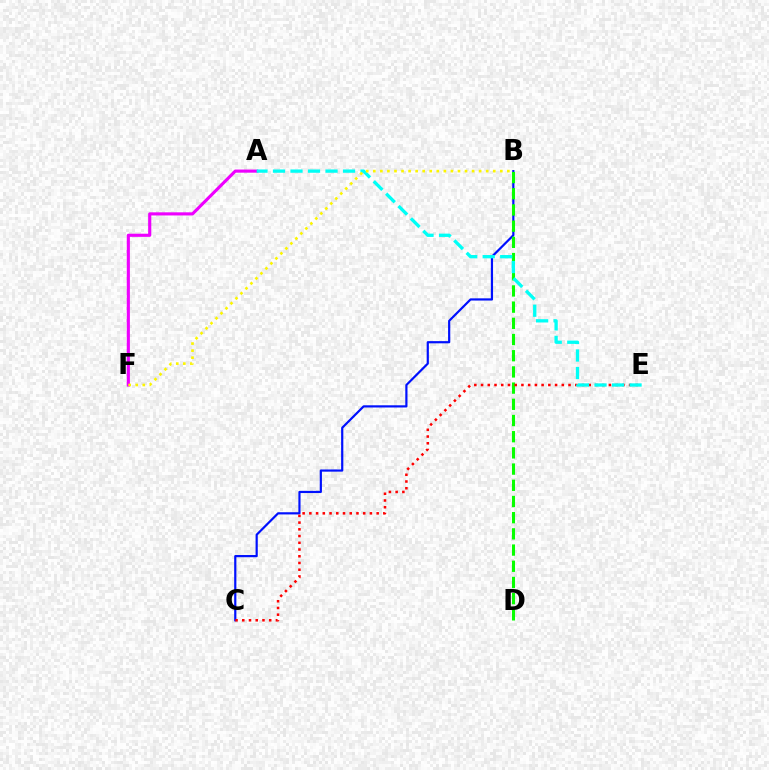{('B', 'C'): [{'color': '#0010ff', 'line_style': 'solid', 'thickness': 1.58}], ('B', 'D'): [{'color': '#08ff00', 'line_style': 'dashed', 'thickness': 2.2}], ('C', 'E'): [{'color': '#ff0000', 'line_style': 'dotted', 'thickness': 1.83}], ('A', 'F'): [{'color': '#ee00ff', 'line_style': 'solid', 'thickness': 2.25}], ('A', 'E'): [{'color': '#00fff6', 'line_style': 'dashed', 'thickness': 2.38}], ('B', 'F'): [{'color': '#fcf500', 'line_style': 'dotted', 'thickness': 1.92}]}